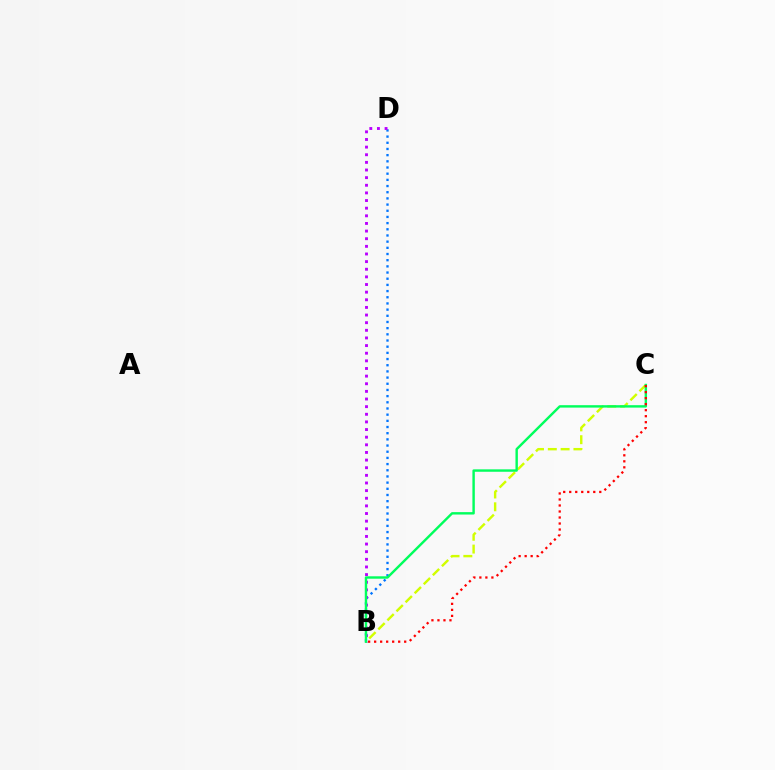{('B', 'D'): [{'color': '#0074ff', 'line_style': 'dotted', 'thickness': 1.68}, {'color': '#b900ff', 'line_style': 'dotted', 'thickness': 2.07}], ('B', 'C'): [{'color': '#d1ff00', 'line_style': 'dashed', 'thickness': 1.74}, {'color': '#00ff5c', 'line_style': 'solid', 'thickness': 1.74}, {'color': '#ff0000', 'line_style': 'dotted', 'thickness': 1.63}]}